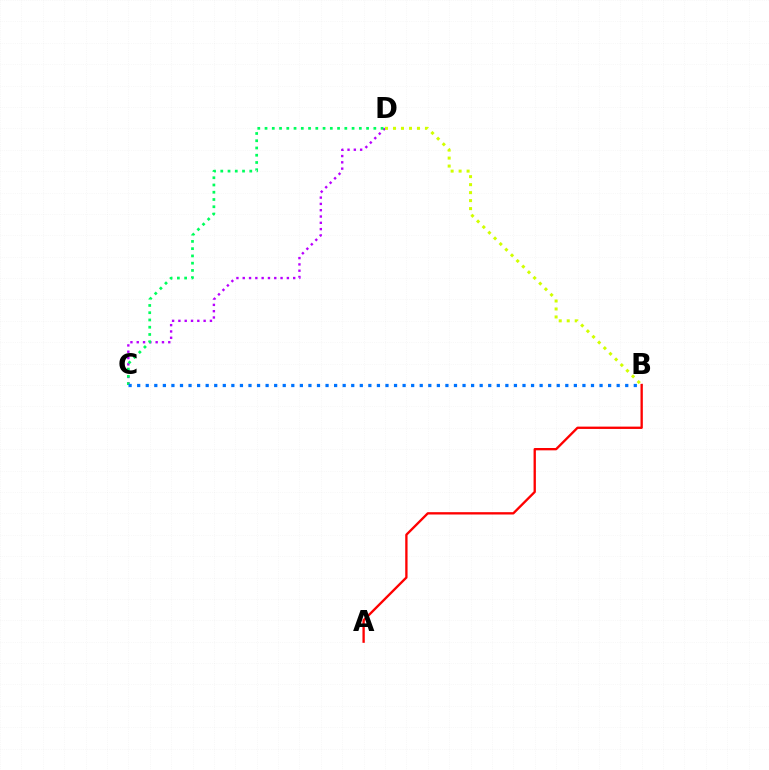{('C', 'D'): [{'color': '#b900ff', 'line_style': 'dotted', 'thickness': 1.71}, {'color': '#00ff5c', 'line_style': 'dotted', 'thickness': 1.97}], ('B', 'D'): [{'color': '#d1ff00', 'line_style': 'dotted', 'thickness': 2.17}], ('B', 'C'): [{'color': '#0074ff', 'line_style': 'dotted', 'thickness': 2.33}], ('A', 'B'): [{'color': '#ff0000', 'line_style': 'solid', 'thickness': 1.68}]}